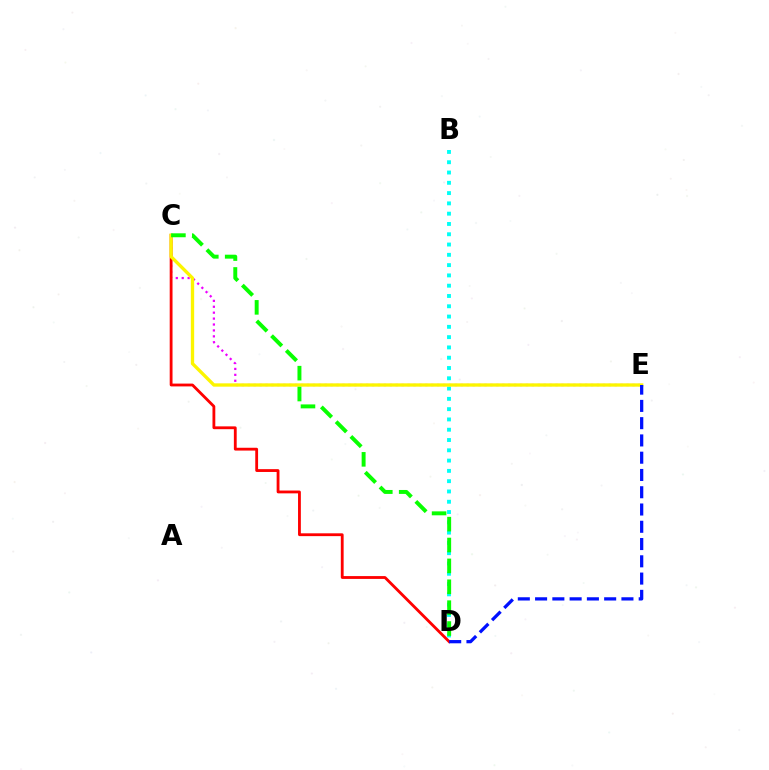{('C', 'E'): [{'color': '#ee00ff', 'line_style': 'dotted', 'thickness': 1.61}, {'color': '#fcf500', 'line_style': 'solid', 'thickness': 2.4}], ('C', 'D'): [{'color': '#ff0000', 'line_style': 'solid', 'thickness': 2.03}, {'color': '#08ff00', 'line_style': 'dashed', 'thickness': 2.84}], ('B', 'D'): [{'color': '#00fff6', 'line_style': 'dotted', 'thickness': 2.8}], ('D', 'E'): [{'color': '#0010ff', 'line_style': 'dashed', 'thickness': 2.35}]}